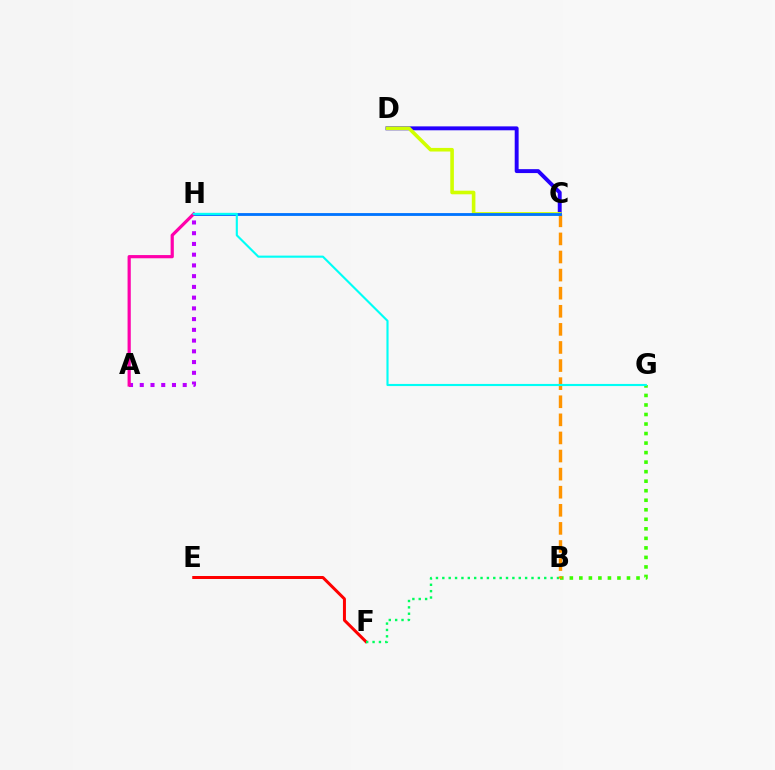{('B', 'G'): [{'color': '#3dff00', 'line_style': 'dotted', 'thickness': 2.59}], ('A', 'H'): [{'color': '#b900ff', 'line_style': 'dotted', 'thickness': 2.92}, {'color': '#ff00ac', 'line_style': 'solid', 'thickness': 2.31}], ('E', 'F'): [{'color': '#ff0000', 'line_style': 'solid', 'thickness': 2.16}], ('B', 'F'): [{'color': '#00ff5c', 'line_style': 'dotted', 'thickness': 1.73}], ('B', 'C'): [{'color': '#ff9400', 'line_style': 'dashed', 'thickness': 2.46}], ('C', 'D'): [{'color': '#2500ff', 'line_style': 'solid', 'thickness': 2.82}, {'color': '#d1ff00', 'line_style': 'solid', 'thickness': 2.59}], ('C', 'H'): [{'color': '#0074ff', 'line_style': 'solid', 'thickness': 2.04}], ('G', 'H'): [{'color': '#00fff6', 'line_style': 'solid', 'thickness': 1.53}]}